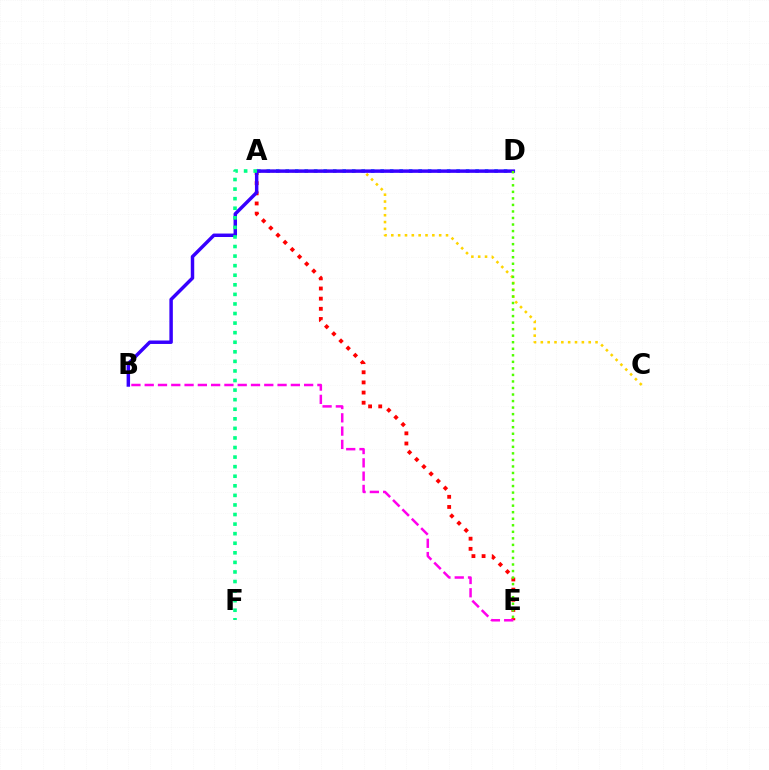{('A', 'E'): [{'color': '#ff0000', 'line_style': 'dotted', 'thickness': 2.76}], ('A', 'D'): [{'color': '#009eff', 'line_style': 'dotted', 'thickness': 2.58}], ('A', 'C'): [{'color': '#ffd500', 'line_style': 'dotted', 'thickness': 1.86}], ('B', 'D'): [{'color': '#3700ff', 'line_style': 'solid', 'thickness': 2.49}], ('A', 'F'): [{'color': '#00ff86', 'line_style': 'dotted', 'thickness': 2.6}], ('B', 'E'): [{'color': '#ff00ed', 'line_style': 'dashed', 'thickness': 1.8}], ('D', 'E'): [{'color': '#4fff00', 'line_style': 'dotted', 'thickness': 1.78}]}